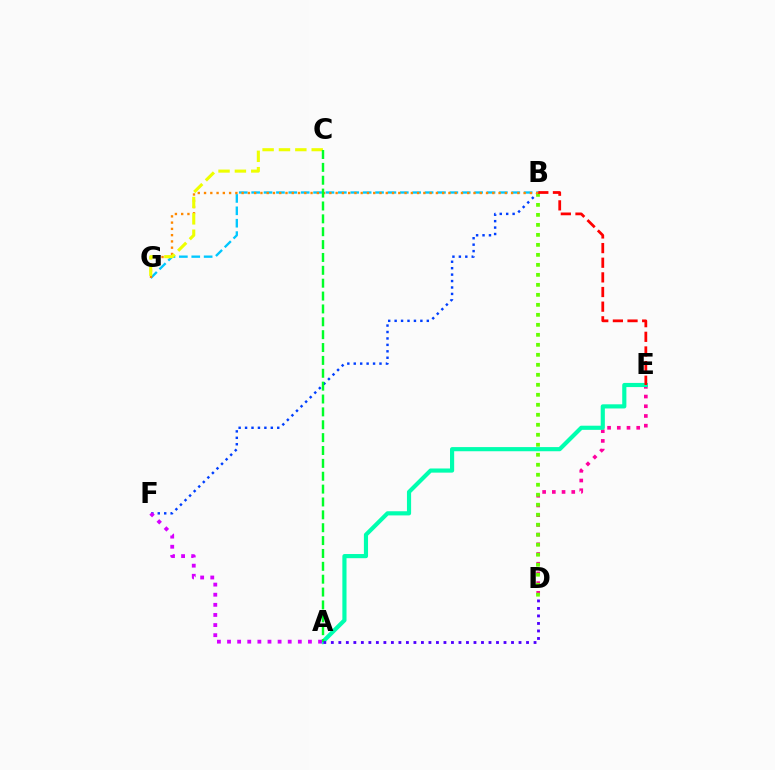{('D', 'E'): [{'color': '#ff00a0', 'line_style': 'dotted', 'thickness': 2.64}], ('B', 'F'): [{'color': '#003fff', 'line_style': 'dotted', 'thickness': 1.75}], ('B', 'D'): [{'color': '#66ff00', 'line_style': 'dotted', 'thickness': 2.72}], ('B', 'G'): [{'color': '#00c7ff', 'line_style': 'dashed', 'thickness': 1.68}, {'color': '#ff8800', 'line_style': 'dotted', 'thickness': 1.7}], ('A', 'E'): [{'color': '#00ffaf', 'line_style': 'solid', 'thickness': 2.99}], ('C', 'G'): [{'color': '#eeff00', 'line_style': 'dashed', 'thickness': 2.22}], ('A', 'C'): [{'color': '#00ff27', 'line_style': 'dashed', 'thickness': 1.75}], ('A', 'F'): [{'color': '#d600ff', 'line_style': 'dotted', 'thickness': 2.75}], ('B', 'E'): [{'color': '#ff0000', 'line_style': 'dashed', 'thickness': 1.99}], ('A', 'D'): [{'color': '#4f00ff', 'line_style': 'dotted', 'thickness': 2.04}]}